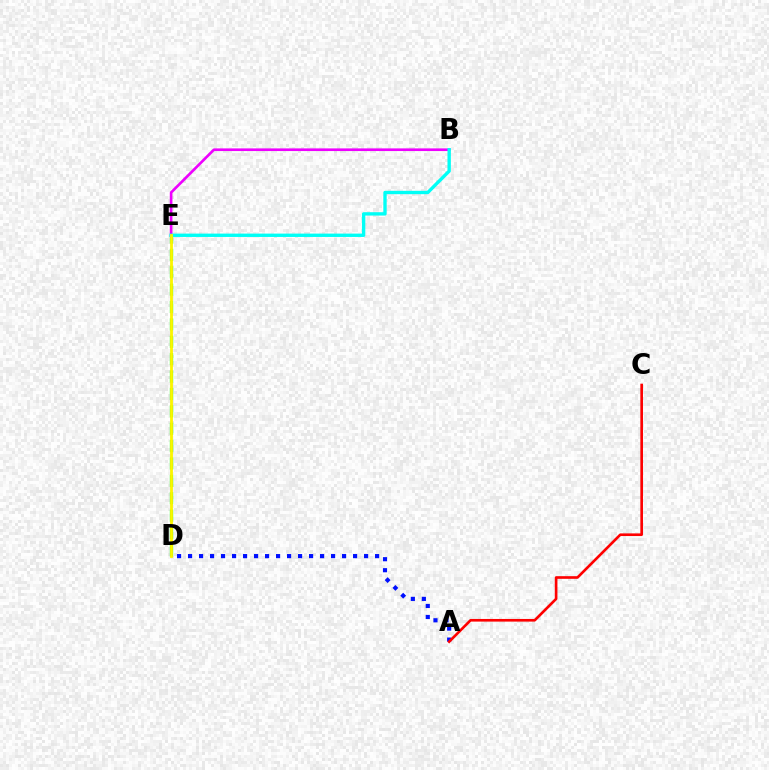{('A', 'D'): [{'color': '#0010ff', 'line_style': 'dotted', 'thickness': 2.99}], ('B', 'E'): [{'color': '#ee00ff', 'line_style': 'solid', 'thickness': 1.91}, {'color': '#00fff6', 'line_style': 'solid', 'thickness': 2.42}], ('D', 'E'): [{'color': '#08ff00', 'line_style': 'dashed', 'thickness': 2.36}, {'color': '#fcf500', 'line_style': 'solid', 'thickness': 2.02}], ('A', 'C'): [{'color': '#ff0000', 'line_style': 'solid', 'thickness': 1.9}]}